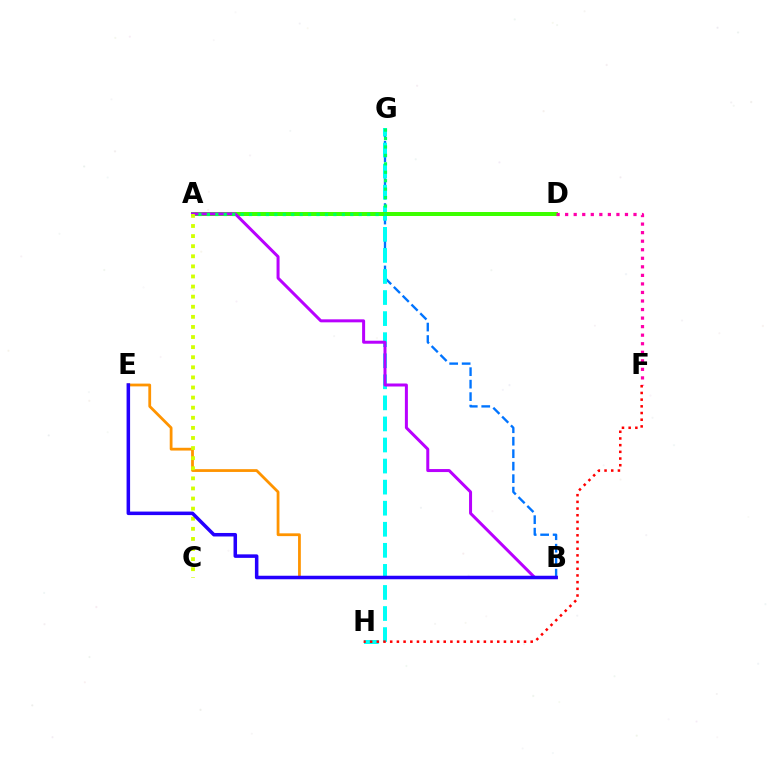{('B', 'G'): [{'color': '#0074ff', 'line_style': 'dashed', 'thickness': 1.69}], ('G', 'H'): [{'color': '#00fff6', 'line_style': 'dashed', 'thickness': 2.86}], ('A', 'D'): [{'color': '#3dff00', 'line_style': 'solid', 'thickness': 2.87}], ('A', 'B'): [{'color': '#b900ff', 'line_style': 'solid', 'thickness': 2.16}], ('B', 'E'): [{'color': '#ff9400', 'line_style': 'solid', 'thickness': 2.0}, {'color': '#2500ff', 'line_style': 'solid', 'thickness': 2.53}], ('A', 'C'): [{'color': '#d1ff00', 'line_style': 'dotted', 'thickness': 2.74}], ('A', 'G'): [{'color': '#00ff5c', 'line_style': 'dotted', 'thickness': 2.29}], ('D', 'F'): [{'color': '#ff00ac', 'line_style': 'dotted', 'thickness': 2.32}], ('F', 'H'): [{'color': '#ff0000', 'line_style': 'dotted', 'thickness': 1.82}]}